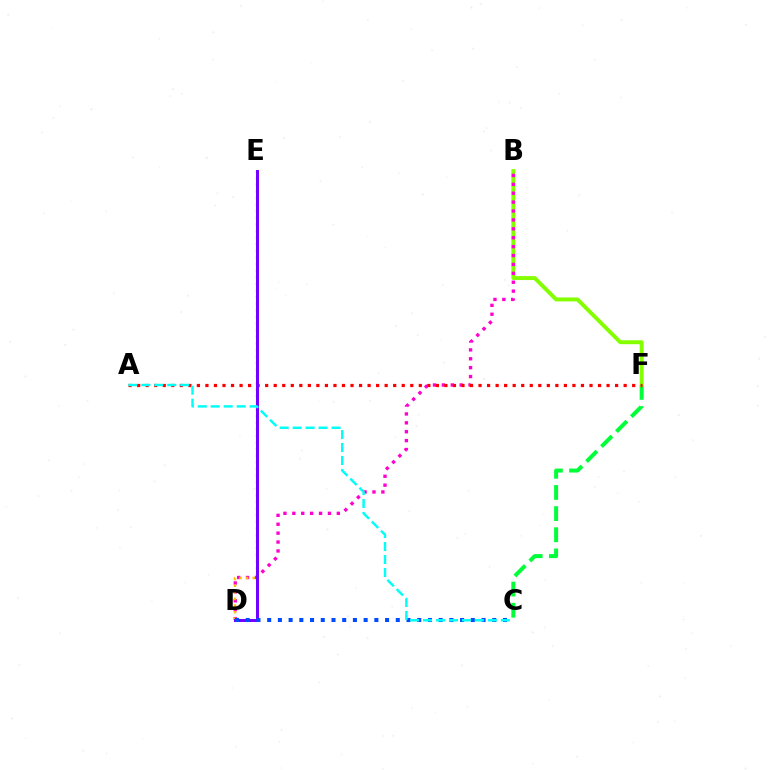{('C', 'F'): [{'color': '#00ff39', 'line_style': 'dashed', 'thickness': 2.87}], ('B', 'F'): [{'color': '#84ff00', 'line_style': 'solid', 'thickness': 2.83}], ('B', 'D'): [{'color': '#ff00cf', 'line_style': 'dotted', 'thickness': 2.42}], ('A', 'F'): [{'color': '#ff0000', 'line_style': 'dotted', 'thickness': 2.32}], ('D', 'E'): [{'color': '#ffbd00', 'line_style': 'dotted', 'thickness': 1.8}, {'color': '#7200ff', 'line_style': 'solid', 'thickness': 2.15}], ('C', 'D'): [{'color': '#004bff', 'line_style': 'dotted', 'thickness': 2.91}], ('A', 'C'): [{'color': '#00fff6', 'line_style': 'dashed', 'thickness': 1.76}]}